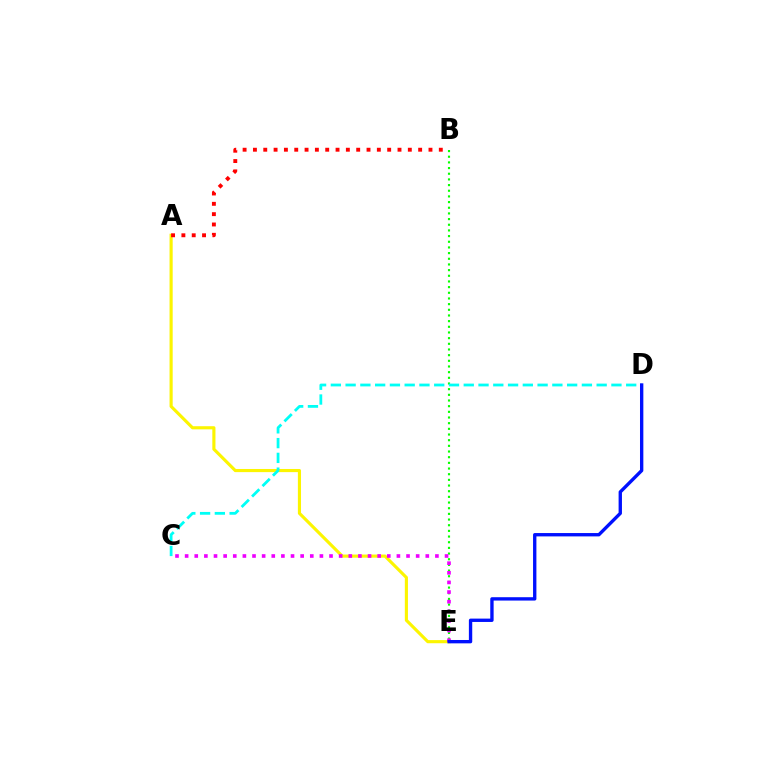{('B', 'E'): [{'color': '#08ff00', 'line_style': 'dotted', 'thickness': 1.54}], ('A', 'E'): [{'color': '#fcf500', 'line_style': 'solid', 'thickness': 2.26}], ('C', 'E'): [{'color': '#ee00ff', 'line_style': 'dotted', 'thickness': 2.62}], ('C', 'D'): [{'color': '#00fff6', 'line_style': 'dashed', 'thickness': 2.01}], ('D', 'E'): [{'color': '#0010ff', 'line_style': 'solid', 'thickness': 2.41}], ('A', 'B'): [{'color': '#ff0000', 'line_style': 'dotted', 'thickness': 2.81}]}